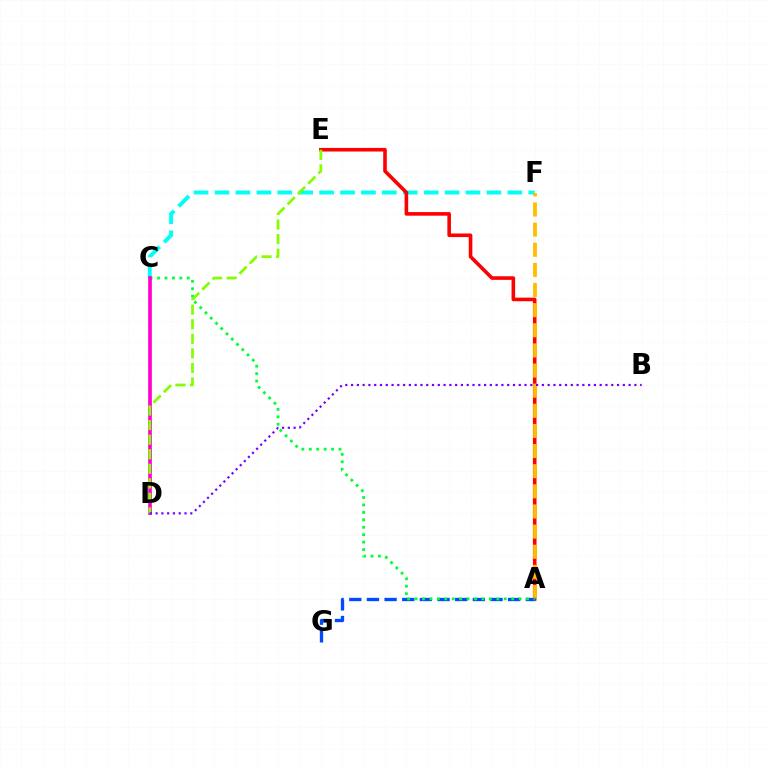{('C', 'F'): [{'color': '#00fff6', 'line_style': 'dashed', 'thickness': 2.84}], ('A', 'E'): [{'color': '#ff0000', 'line_style': 'solid', 'thickness': 2.59}], ('A', 'F'): [{'color': '#ffbd00', 'line_style': 'dashed', 'thickness': 2.73}], ('A', 'G'): [{'color': '#004bff', 'line_style': 'dashed', 'thickness': 2.4}], ('A', 'C'): [{'color': '#00ff39', 'line_style': 'dotted', 'thickness': 2.02}], ('C', 'D'): [{'color': '#ff00cf', 'line_style': 'solid', 'thickness': 2.64}], ('D', 'E'): [{'color': '#84ff00', 'line_style': 'dashed', 'thickness': 1.98}], ('B', 'D'): [{'color': '#7200ff', 'line_style': 'dotted', 'thickness': 1.57}]}